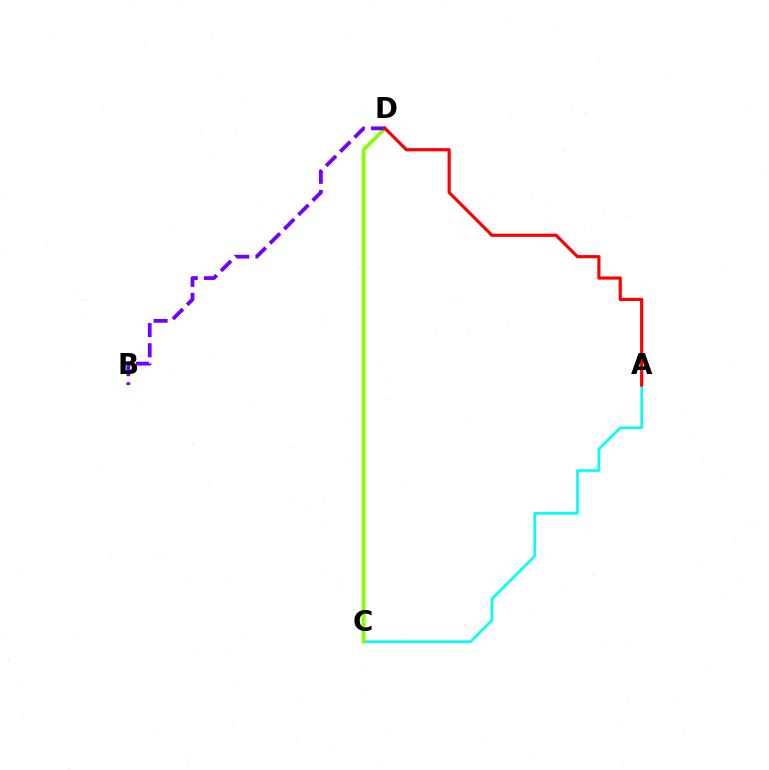{('A', 'C'): [{'color': '#00fff6', 'line_style': 'solid', 'thickness': 1.91}], ('C', 'D'): [{'color': '#84ff00', 'line_style': 'solid', 'thickness': 2.7}], ('B', 'D'): [{'color': '#7200ff', 'line_style': 'dashed', 'thickness': 2.74}], ('A', 'D'): [{'color': '#ff0000', 'line_style': 'solid', 'thickness': 2.29}]}